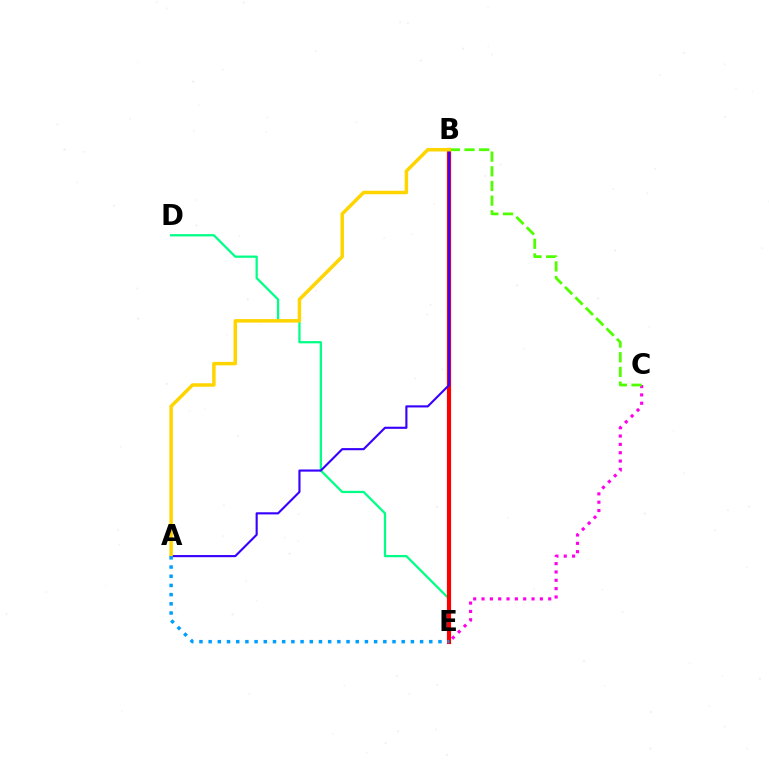{('C', 'E'): [{'color': '#ff00ed', 'line_style': 'dotted', 'thickness': 2.26}], ('D', 'E'): [{'color': '#00ff86', 'line_style': 'solid', 'thickness': 1.62}], ('B', 'E'): [{'color': '#ff0000', 'line_style': 'solid', 'thickness': 2.99}], ('B', 'C'): [{'color': '#4fff00', 'line_style': 'dashed', 'thickness': 1.99}], ('A', 'B'): [{'color': '#3700ff', 'line_style': 'solid', 'thickness': 1.53}, {'color': '#ffd500', 'line_style': 'solid', 'thickness': 2.51}], ('A', 'E'): [{'color': '#009eff', 'line_style': 'dotted', 'thickness': 2.5}]}